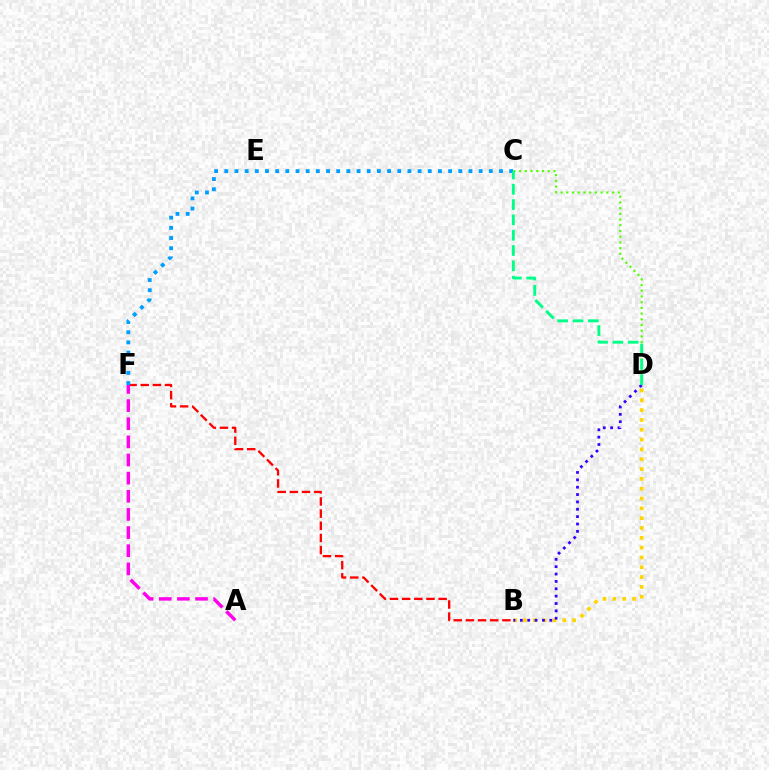{('C', 'D'): [{'color': '#4fff00', 'line_style': 'dotted', 'thickness': 1.55}, {'color': '#00ff86', 'line_style': 'dashed', 'thickness': 2.08}], ('B', 'F'): [{'color': '#ff0000', 'line_style': 'dashed', 'thickness': 1.65}], ('A', 'F'): [{'color': '#ff00ed', 'line_style': 'dashed', 'thickness': 2.46}], ('B', 'D'): [{'color': '#ffd500', 'line_style': 'dotted', 'thickness': 2.67}, {'color': '#3700ff', 'line_style': 'dotted', 'thickness': 2.0}], ('C', 'F'): [{'color': '#009eff', 'line_style': 'dotted', 'thickness': 2.76}]}